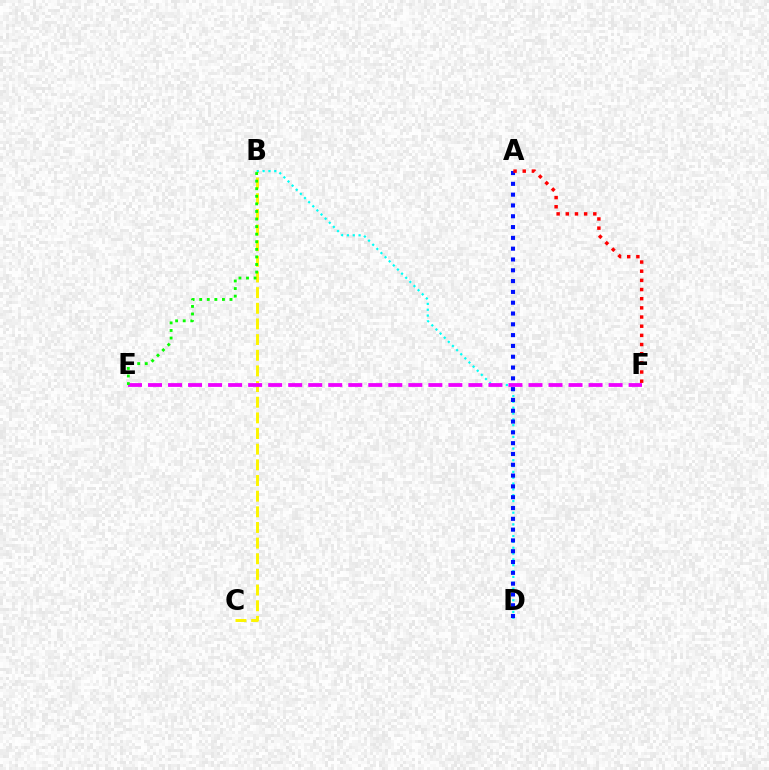{('B', 'C'): [{'color': '#fcf500', 'line_style': 'dashed', 'thickness': 2.13}], ('B', 'D'): [{'color': '#00fff6', 'line_style': 'dotted', 'thickness': 1.59}], ('A', 'D'): [{'color': '#0010ff', 'line_style': 'dotted', 'thickness': 2.94}], ('E', 'F'): [{'color': '#ee00ff', 'line_style': 'dashed', 'thickness': 2.72}], ('A', 'F'): [{'color': '#ff0000', 'line_style': 'dotted', 'thickness': 2.49}], ('B', 'E'): [{'color': '#08ff00', 'line_style': 'dotted', 'thickness': 2.06}]}